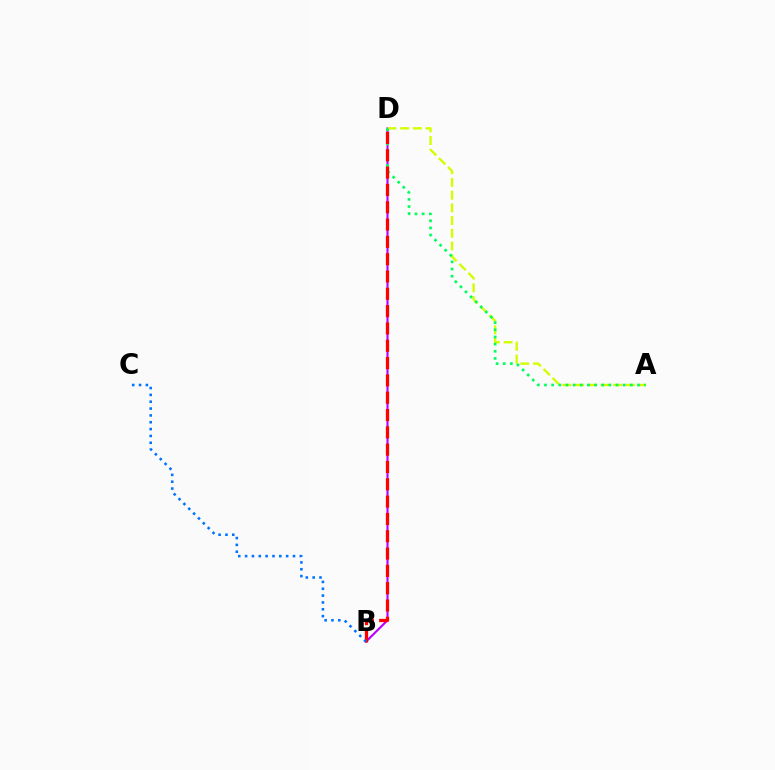{('B', 'D'): [{'color': '#b900ff', 'line_style': 'solid', 'thickness': 1.53}, {'color': '#ff0000', 'line_style': 'dashed', 'thickness': 2.35}], ('A', 'D'): [{'color': '#d1ff00', 'line_style': 'dashed', 'thickness': 1.73}, {'color': '#00ff5c', 'line_style': 'dotted', 'thickness': 1.94}], ('B', 'C'): [{'color': '#0074ff', 'line_style': 'dotted', 'thickness': 1.86}]}